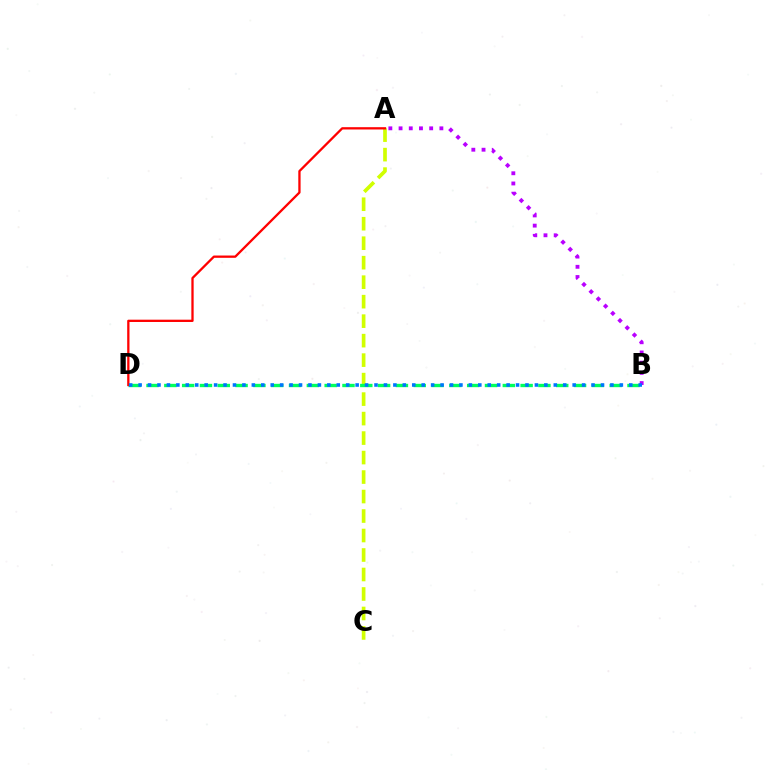{('A', 'C'): [{'color': '#d1ff00', 'line_style': 'dashed', 'thickness': 2.65}], ('B', 'D'): [{'color': '#00ff5c', 'line_style': 'dashed', 'thickness': 2.42}, {'color': '#0074ff', 'line_style': 'dotted', 'thickness': 2.56}], ('A', 'D'): [{'color': '#ff0000', 'line_style': 'solid', 'thickness': 1.65}], ('A', 'B'): [{'color': '#b900ff', 'line_style': 'dotted', 'thickness': 2.77}]}